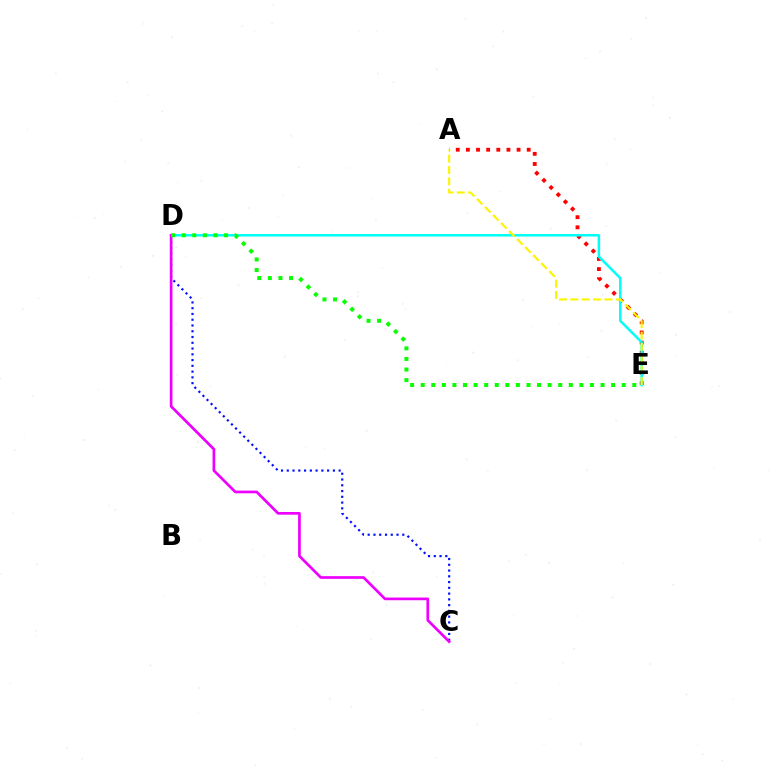{('C', 'D'): [{'color': '#0010ff', 'line_style': 'dotted', 'thickness': 1.57}, {'color': '#ee00ff', 'line_style': 'solid', 'thickness': 1.94}], ('A', 'E'): [{'color': '#ff0000', 'line_style': 'dotted', 'thickness': 2.75}, {'color': '#fcf500', 'line_style': 'dashed', 'thickness': 1.54}], ('D', 'E'): [{'color': '#00fff6', 'line_style': 'solid', 'thickness': 1.8}, {'color': '#08ff00', 'line_style': 'dotted', 'thickness': 2.87}]}